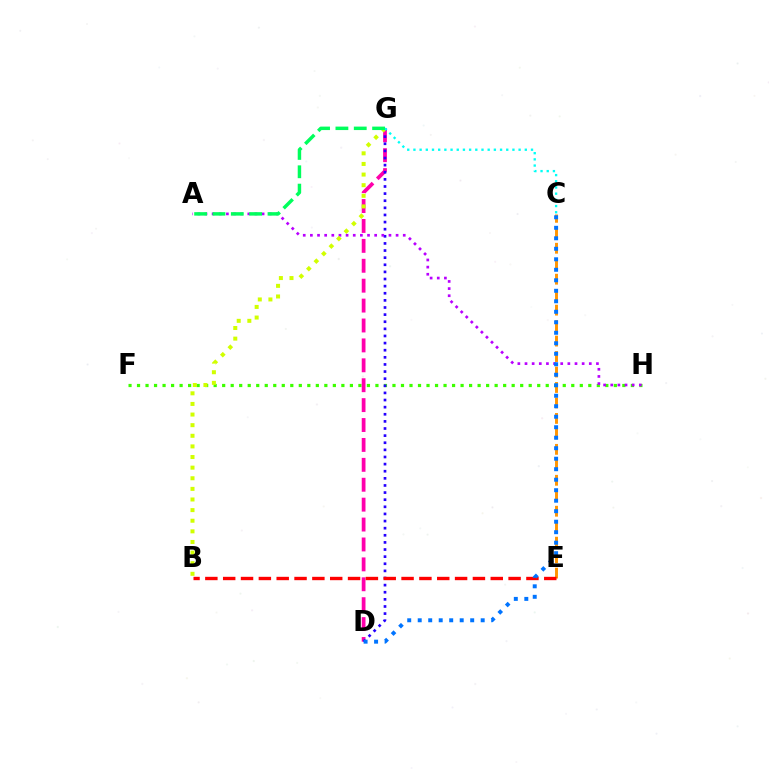{('C', 'E'): [{'color': '#ff9400', 'line_style': 'dashed', 'thickness': 2.1}], ('F', 'H'): [{'color': '#3dff00', 'line_style': 'dotted', 'thickness': 2.31}], ('D', 'G'): [{'color': '#ff00ac', 'line_style': 'dashed', 'thickness': 2.7}, {'color': '#2500ff', 'line_style': 'dotted', 'thickness': 1.93}], ('A', 'H'): [{'color': '#b900ff', 'line_style': 'dotted', 'thickness': 1.94}], ('B', 'G'): [{'color': '#d1ff00', 'line_style': 'dotted', 'thickness': 2.88}], ('B', 'E'): [{'color': '#ff0000', 'line_style': 'dashed', 'thickness': 2.42}], ('C', 'D'): [{'color': '#0074ff', 'line_style': 'dotted', 'thickness': 2.85}], ('C', 'G'): [{'color': '#00fff6', 'line_style': 'dotted', 'thickness': 1.68}], ('A', 'G'): [{'color': '#00ff5c', 'line_style': 'dashed', 'thickness': 2.49}]}